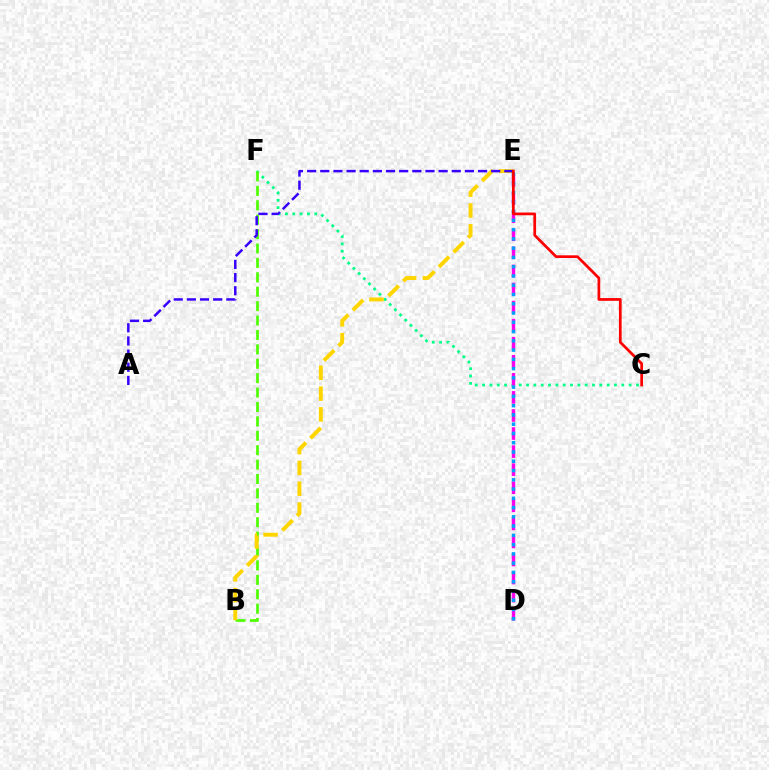{('C', 'F'): [{'color': '#00ff86', 'line_style': 'dotted', 'thickness': 1.99}], ('B', 'F'): [{'color': '#4fff00', 'line_style': 'dashed', 'thickness': 1.96}], ('D', 'E'): [{'color': '#ff00ed', 'line_style': 'dashed', 'thickness': 2.45}, {'color': '#009eff', 'line_style': 'dotted', 'thickness': 2.52}], ('B', 'E'): [{'color': '#ffd500', 'line_style': 'dashed', 'thickness': 2.82}], ('A', 'E'): [{'color': '#3700ff', 'line_style': 'dashed', 'thickness': 1.79}], ('C', 'E'): [{'color': '#ff0000', 'line_style': 'solid', 'thickness': 1.96}]}